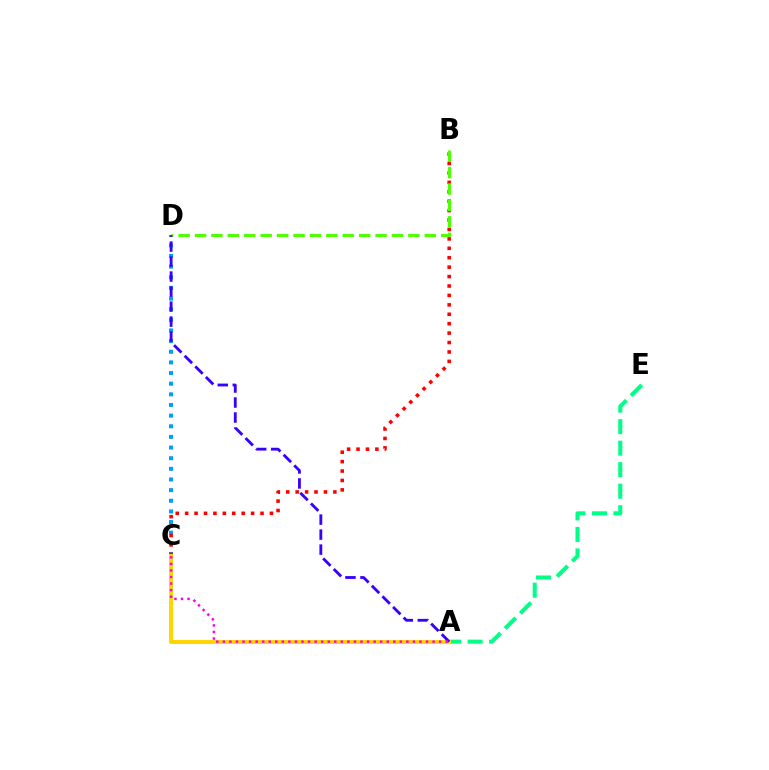{('C', 'D'): [{'color': '#009eff', 'line_style': 'dotted', 'thickness': 2.89}], ('A', 'E'): [{'color': '#00ff86', 'line_style': 'dashed', 'thickness': 2.92}], ('B', 'C'): [{'color': '#ff0000', 'line_style': 'dotted', 'thickness': 2.56}], ('B', 'D'): [{'color': '#4fff00', 'line_style': 'dashed', 'thickness': 2.23}], ('A', 'C'): [{'color': '#ffd500', 'line_style': 'solid', 'thickness': 2.85}, {'color': '#ff00ed', 'line_style': 'dotted', 'thickness': 1.78}], ('A', 'D'): [{'color': '#3700ff', 'line_style': 'dashed', 'thickness': 2.04}]}